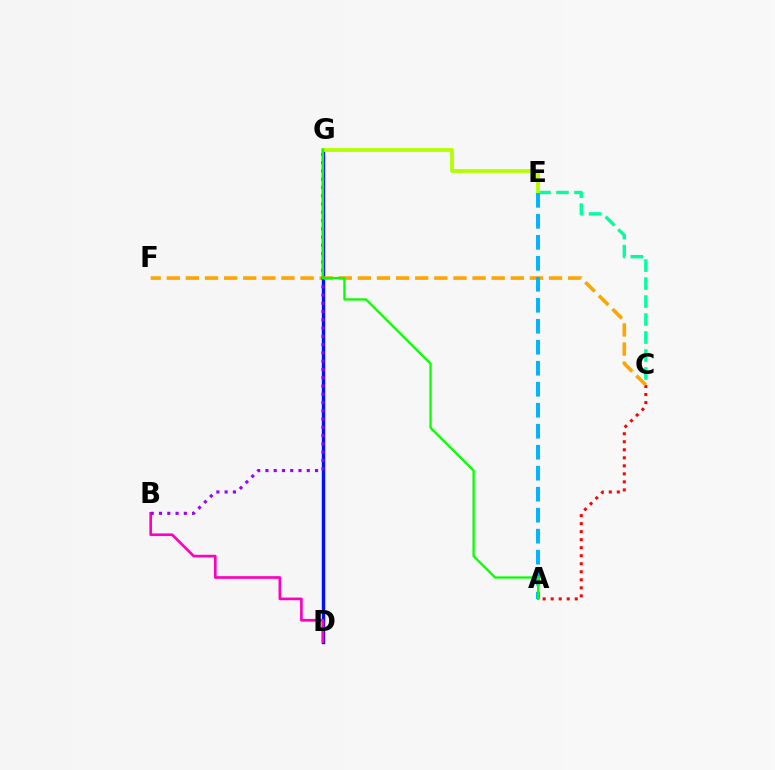{('D', 'G'): [{'color': '#0010ff', 'line_style': 'solid', 'thickness': 2.44}], ('C', 'E'): [{'color': '#00ff9d', 'line_style': 'dashed', 'thickness': 2.44}], ('B', 'D'): [{'color': '#ff00bd', 'line_style': 'solid', 'thickness': 1.93}], ('A', 'C'): [{'color': '#ff0000', 'line_style': 'dotted', 'thickness': 2.18}], ('E', 'G'): [{'color': '#b3ff00', 'line_style': 'solid', 'thickness': 2.72}], ('C', 'F'): [{'color': '#ffa500', 'line_style': 'dashed', 'thickness': 2.6}], ('B', 'G'): [{'color': '#9b00ff', 'line_style': 'dotted', 'thickness': 2.25}], ('A', 'E'): [{'color': '#00b5ff', 'line_style': 'dashed', 'thickness': 2.85}], ('A', 'G'): [{'color': '#08ff00', 'line_style': 'solid', 'thickness': 1.64}]}